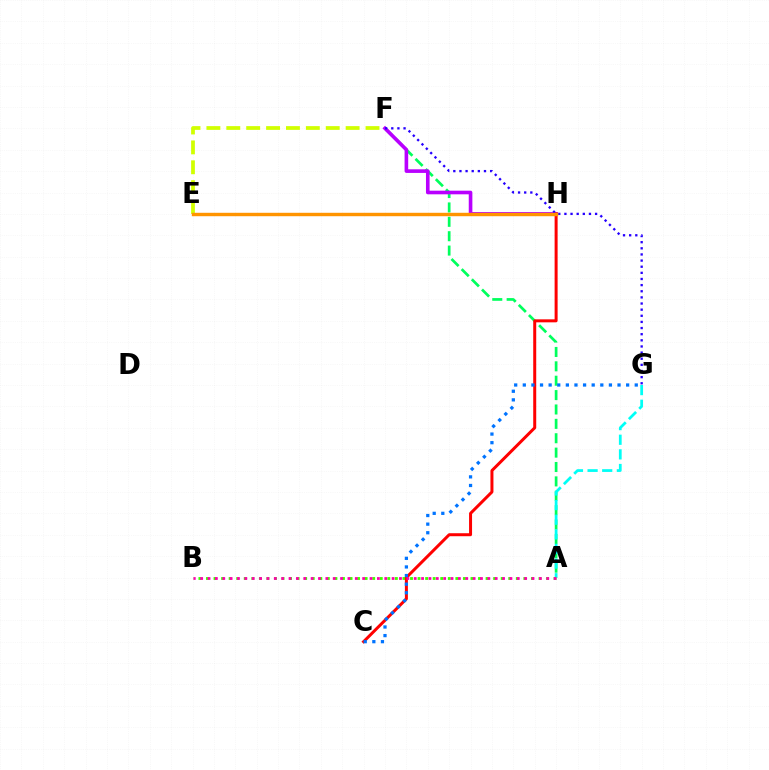{('A', 'B'): [{'color': '#3dff00', 'line_style': 'dotted', 'thickness': 2.05}, {'color': '#ff00ac', 'line_style': 'dotted', 'thickness': 2.0}], ('A', 'F'): [{'color': '#00ff5c', 'line_style': 'dashed', 'thickness': 1.95}], ('F', 'H'): [{'color': '#b900ff', 'line_style': 'solid', 'thickness': 2.61}], ('C', 'H'): [{'color': '#ff0000', 'line_style': 'solid', 'thickness': 2.16}], ('C', 'G'): [{'color': '#0074ff', 'line_style': 'dotted', 'thickness': 2.34}], ('A', 'G'): [{'color': '#00fff6', 'line_style': 'dashed', 'thickness': 1.99}], ('F', 'G'): [{'color': '#2500ff', 'line_style': 'dotted', 'thickness': 1.67}], ('E', 'F'): [{'color': '#d1ff00', 'line_style': 'dashed', 'thickness': 2.7}], ('E', 'H'): [{'color': '#ff9400', 'line_style': 'solid', 'thickness': 2.46}]}